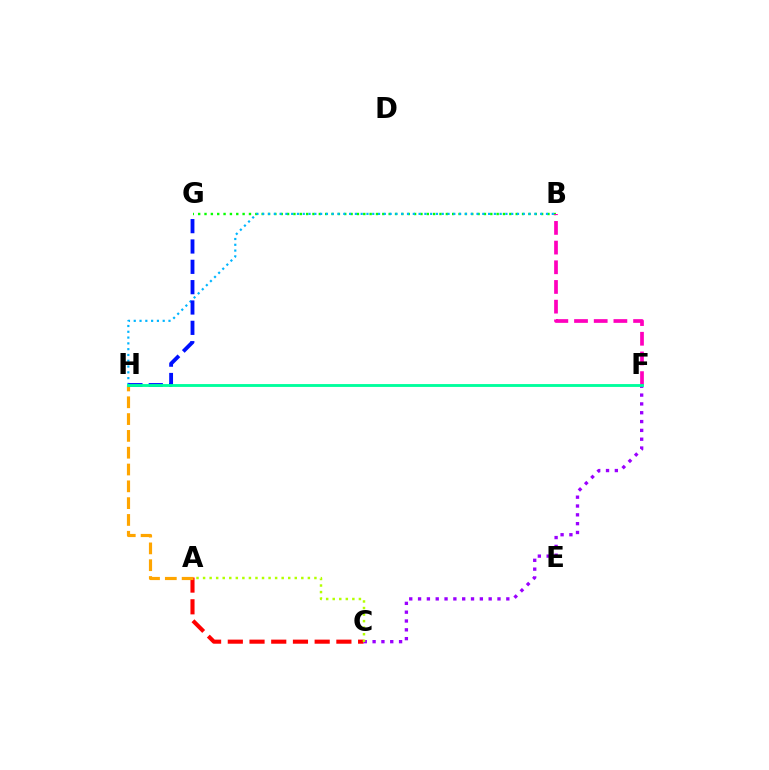{('B', 'G'): [{'color': '#08ff00', 'line_style': 'dotted', 'thickness': 1.73}], ('A', 'C'): [{'color': '#ff0000', 'line_style': 'dashed', 'thickness': 2.95}, {'color': '#b3ff00', 'line_style': 'dotted', 'thickness': 1.78}], ('C', 'F'): [{'color': '#9b00ff', 'line_style': 'dotted', 'thickness': 2.4}], ('A', 'H'): [{'color': '#ffa500', 'line_style': 'dashed', 'thickness': 2.28}], ('B', 'H'): [{'color': '#00b5ff', 'line_style': 'dotted', 'thickness': 1.57}], ('G', 'H'): [{'color': '#0010ff', 'line_style': 'dashed', 'thickness': 2.76}], ('B', 'F'): [{'color': '#ff00bd', 'line_style': 'dashed', 'thickness': 2.67}], ('F', 'H'): [{'color': '#00ff9d', 'line_style': 'solid', 'thickness': 2.06}]}